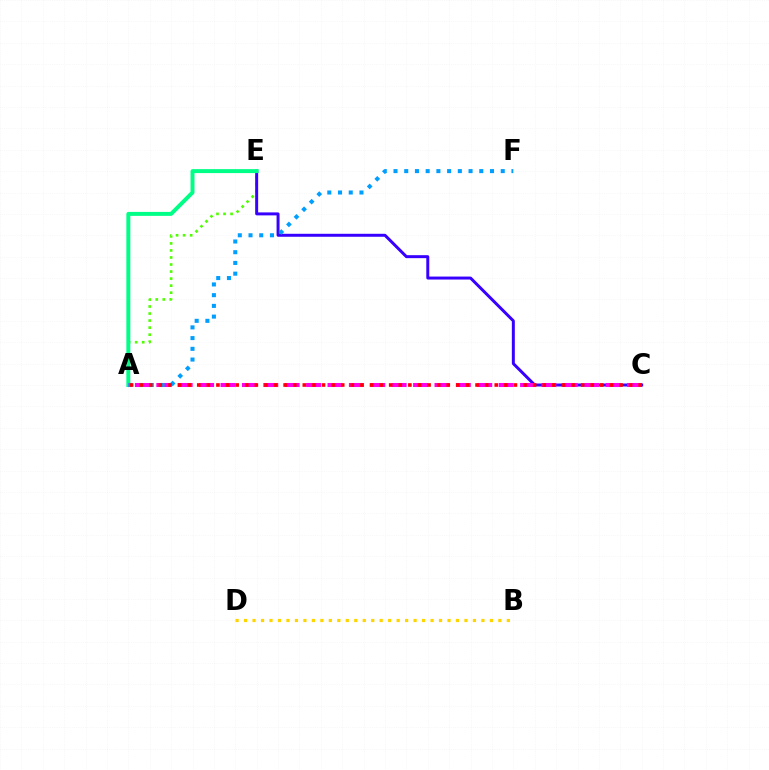{('A', 'E'): [{'color': '#4fff00', 'line_style': 'dotted', 'thickness': 1.91}, {'color': '#00ff86', 'line_style': 'solid', 'thickness': 2.85}], ('C', 'E'): [{'color': '#3700ff', 'line_style': 'solid', 'thickness': 2.14}], ('A', 'C'): [{'color': '#ff00ed', 'line_style': 'dashed', 'thickness': 2.91}, {'color': '#ff0000', 'line_style': 'dotted', 'thickness': 2.61}], ('B', 'D'): [{'color': '#ffd500', 'line_style': 'dotted', 'thickness': 2.3}], ('A', 'F'): [{'color': '#009eff', 'line_style': 'dotted', 'thickness': 2.91}]}